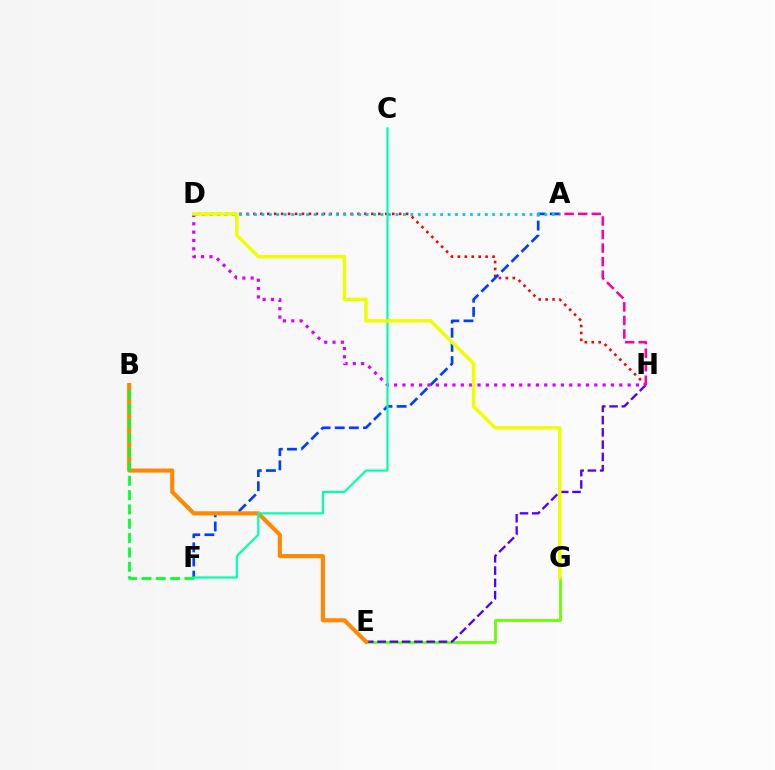{('D', 'H'): [{'color': '#ff0000', 'line_style': 'dotted', 'thickness': 1.89}, {'color': '#d600ff', 'line_style': 'dotted', 'thickness': 2.27}], ('E', 'G'): [{'color': '#66ff00', 'line_style': 'solid', 'thickness': 1.98}], ('E', 'H'): [{'color': '#4f00ff', 'line_style': 'dashed', 'thickness': 1.67}], ('A', 'F'): [{'color': '#003fff', 'line_style': 'dashed', 'thickness': 1.92}], ('B', 'E'): [{'color': '#ff8800', 'line_style': 'solid', 'thickness': 2.95}], ('B', 'F'): [{'color': '#00ff27', 'line_style': 'dashed', 'thickness': 1.95}], ('C', 'F'): [{'color': '#00ffaf', 'line_style': 'solid', 'thickness': 1.57}], ('A', 'D'): [{'color': '#00c7ff', 'line_style': 'dotted', 'thickness': 2.02}], ('A', 'H'): [{'color': '#ff00a0', 'line_style': 'dashed', 'thickness': 1.84}], ('D', 'G'): [{'color': '#eeff00', 'line_style': 'solid', 'thickness': 2.48}]}